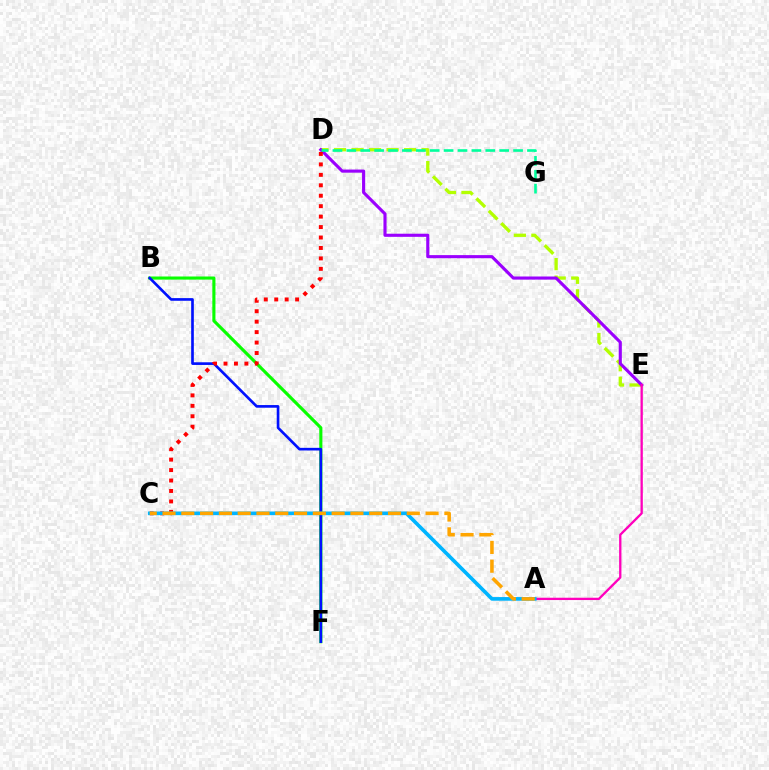{('B', 'F'): [{'color': '#08ff00', 'line_style': 'solid', 'thickness': 2.24}, {'color': '#0010ff', 'line_style': 'solid', 'thickness': 1.91}], ('D', 'E'): [{'color': '#b3ff00', 'line_style': 'dashed', 'thickness': 2.38}, {'color': '#9b00ff', 'line_style': 'solid', 'thickness': 2.24}], ('C', 'D'): [{'color': '#ff0000', 'line_style': 'dotted', 'thickness': 2.84}], ('A', 'E'): [{'color': '#ff00bd', 'line_style': 'solid', 'thickness': 1.67}], ('D', 'G'): [{'color': '#00ff9d', 'line_style': 'dashed', 'thickness': 1.89}], ('A', 'C'): [{'color': '#00b5ff', 'line_style': 'solid', 'thickness': 2.62}, {'color': '#ffa500', 'line_style': 'dashed', 'thickness': 2.55}]}